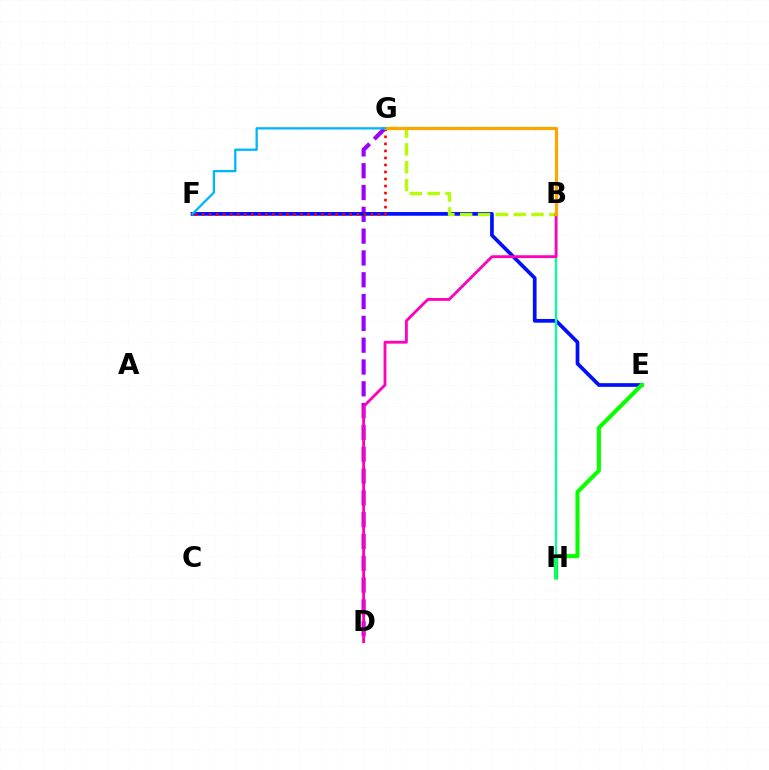{('D', 'G'): [{'color': '#9b00ff', 'line_style': 'dashed', 'thickness': 2.96}], ('E', 'F'): [{'color': '#0010ff', 'line_style': 'solid', 'thickness': 2.66}], ('B', 'G'): [{'color': '#b3ff00', 'line_style': 'dashed', 'thickness': 2.42}, {'color': '#ffa500', 'line_style': 'solid', 'thickness': 2.3}], ('E', 'H'): [{'color': '#08ff00', 'line_style': 'solid', 'thickness': 2.93}], ('F', 'G'): [{'color': '#ff0000', 'line_style': 'dotted', 'thickness': 1.91}, {'color': '#00b5ff', 'line_style': 'solid', 'thickness': 1.65}], ('B', 'H'): [{'color': '#00ff9d', 'line_style': 'solid', 'thickness': 1.63}], ('B', 'D'): [{'color': '#ff00bd', 'line_style': 'solid', 'thickness': 2.04}]}